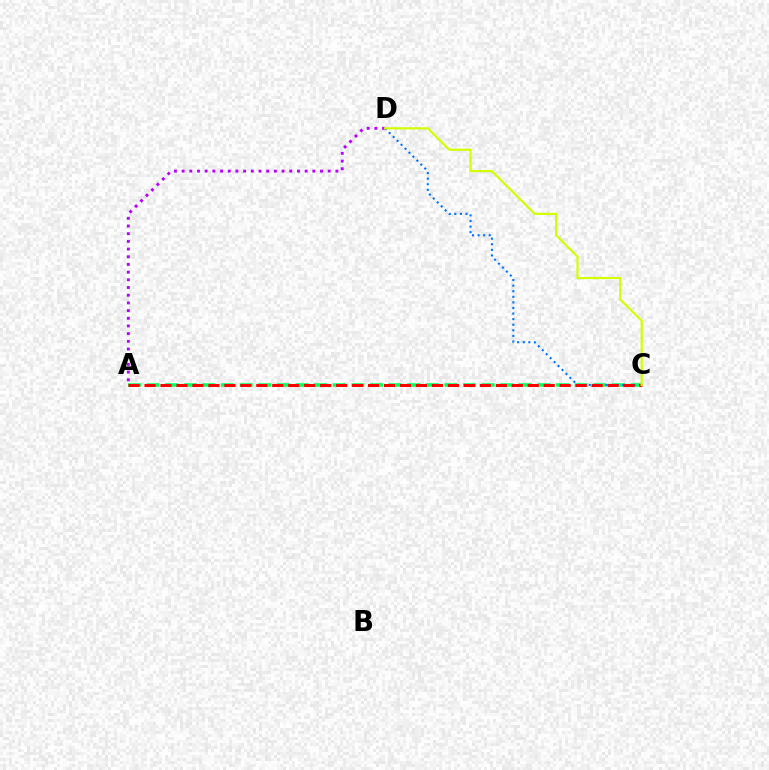{('A', 'C'): [{'color': '#00ff5c', 'line_style': 'dashed', 'thickness': 2.53}, {'color': '#ff0000', 'line_style': 'dashed', 'thickness': 2.17}], ('A', 'D'): [{'color': '#b900ff', 'line_style': 'dotted', 'thickness': 2.09}], ('C', 'D'): [{'color': '#0074ff', 'line_style': 'dotted', 'thickness': 1.52}, {'color': '#d1ff00', 'line_style': 'solid', 'thickness': 1.57}]}